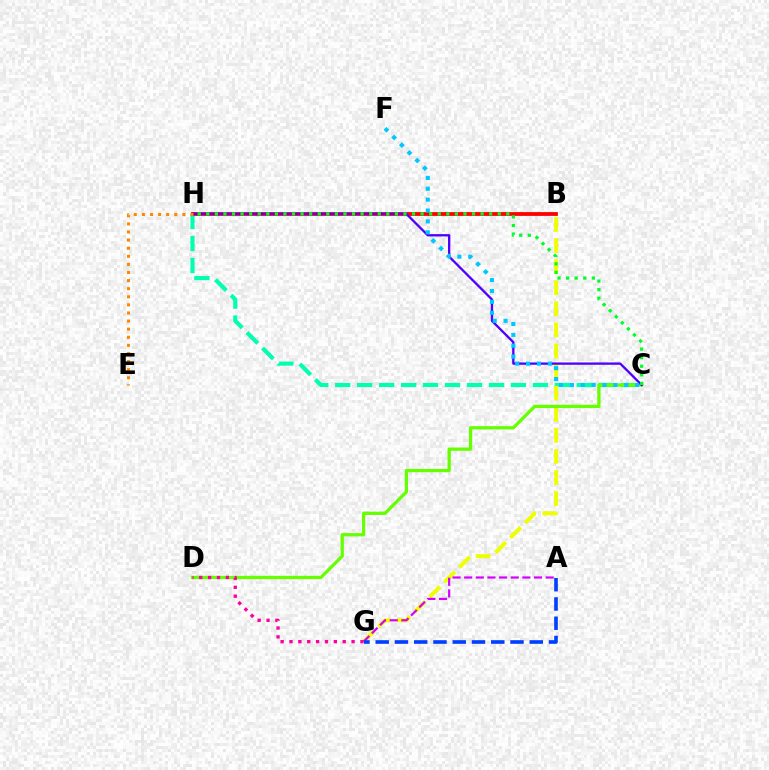{('C', 'H'): [{'color': '#00ffaf', 'line_style': 'dashed', 'thickness': 2.98}, {'color': '#4f00ff', 'line_style': 'solid', 'thickness': 1.67}, {'color': '#00ff27', 'line_style': 'dotted', 'thickness': 2.33}], ('B', 'H'): [{'color': '#ff0000', 'line_style': 'solid', 'thickness': 2.74}], ('B', 'G'): [{'color': '#eeff00', 'line_style': 'dashed', 'thickness': 2.86}], ('C', 'D'): [{'color': '#66ff00', 'line_style': 'solid', 'thickness': 2.35}], ('A', 'G'): [{'color': '#d600ff', 'line_style': 'dashed', 'thickness': 1.58}, {'color': '#003fff', 'line_style': 'dashed', 'thickness': 2.62}], ('D', 'G'): [{'color': '#ff00a0', 'line_style': 'dotted', 'thickness': 2.41}], ('E', 'H'): [{'color': '#ff8800', 'line_style': 'dotted', 'thickness': 2.2}], ('C', 'F'): [{'color': '#00c7ff', 'line_style': 'dotted', 'thickness': 2.95}]}